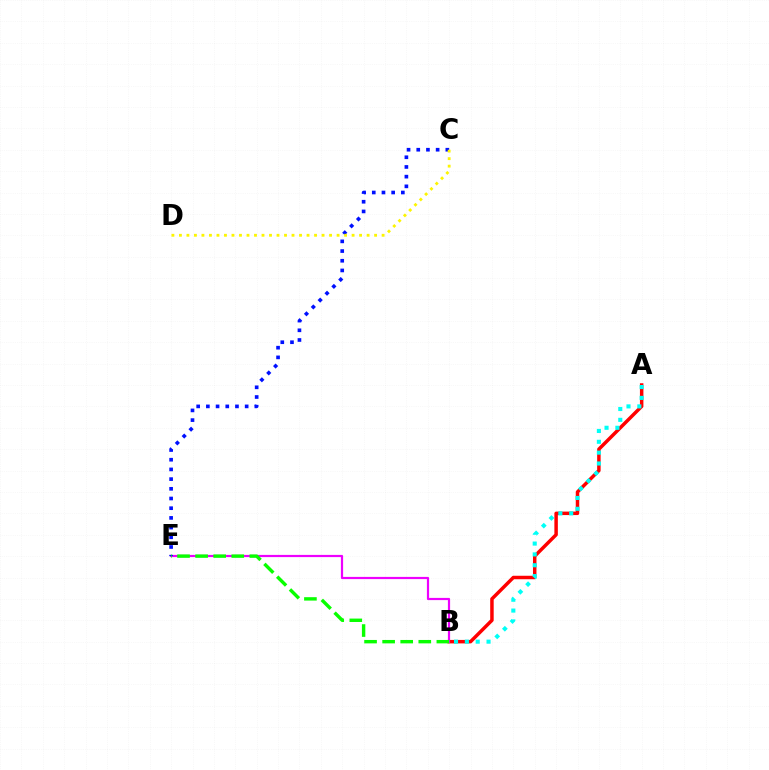{('A', 'B'): [{'color': '#ff0000', 'line_style': 'solid', 'thickness': 2.5}, {'color': '#00fff6', 'line_style': 'dotted', 'thickness': 2.94}], ('B', 'E'): [{'color': '#ee00ff', 'line_style': 'solid', 'thickness': 1.58}, {'color': '#08ff00', 'line_style': 'dashed', 'thickness': 2.46}], ('C', 'E'): [{'color': '#0010ff', 'line_style': 'dotted', 'thickness': 2.63}], ('C', 'D'): [{'color': '#fcf500', 'line_style': 'dotted', 'thickness': 2.04}]}